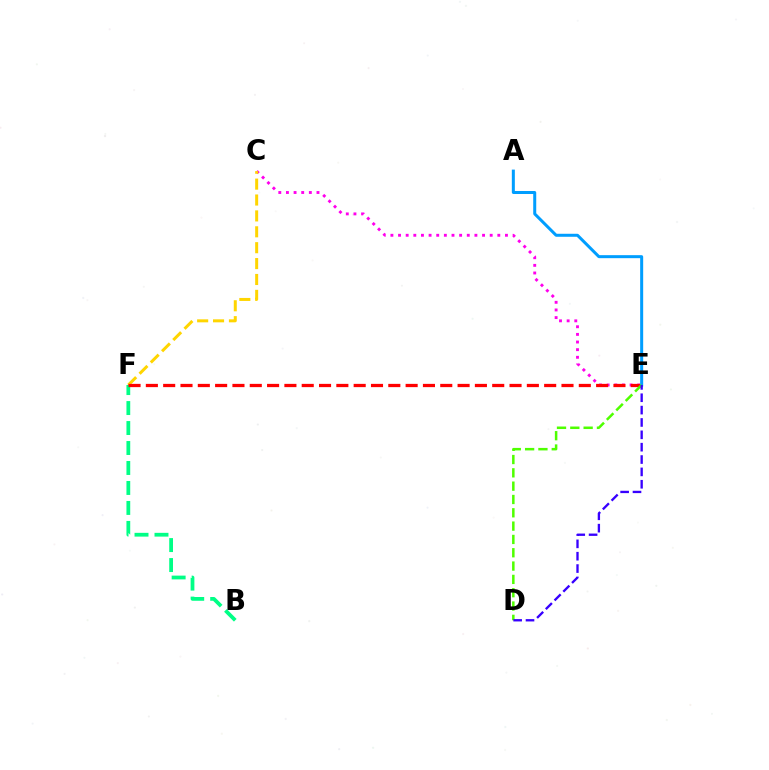{('C', 'E'): [{'color': '#ff00ed', 'line_style': 'dotted', 'thickness': 2.07}], ('C', 'F'): [{'color': '#ffd500', 'line_style': 'dashed', 'thickness': 2.16}], ('B', 'F'): [{'color': '#00ff86', 'line_style': 'dashed', 'thickness': 2.71}], ('E', 'F'): [{'color': '#ff0000', 'line_style': 'dashed', 'thickness': 2.35}], ('A', 'E'): [{'color': '#009eff', 'line_style': 'solid', 'thickness': 2.17}], ('D', 'E'): [{'color': '#4fff00', 'line_style': 'dashed', 'thickness': 1.81}, {'color': '#3700ff', 'line_style': 'dashed', 'thickness': 1.68}]}